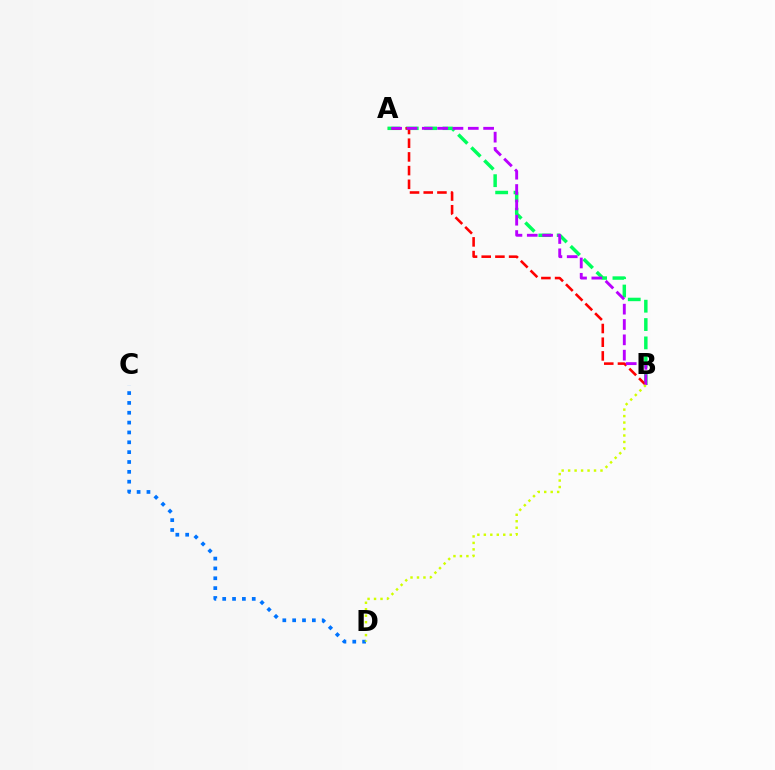{('A', 'B'): [{'color': '#00ff5c', 'line_style': 'dashed', 'thickness': 2.49}, {'color': '#ff0000', 'line_style': 'dashed', 'thickness': 1.86}, {'color': '#b900ff', 'line_style': 'dashed', 'thickness': 2.08}], ('C', 'D'): [{'color': '#0074ff', 'line_style': 'dotted', 'thickness': 2.68}], ('B', 'D'): [{'color': '#d1ff00', 'line_style': 'dotted', 'thickness': 1.76}]}